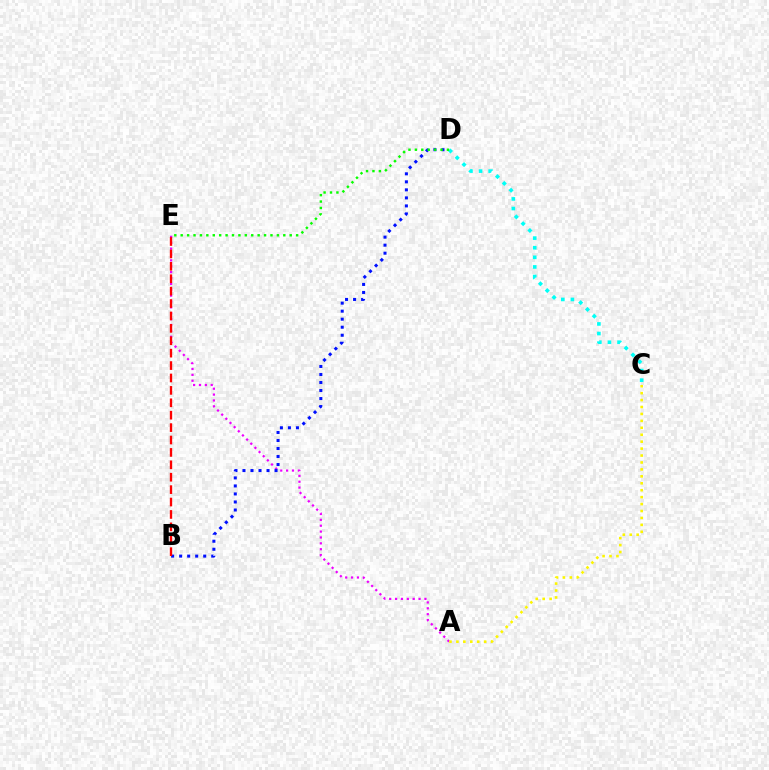{('A', 'E'): [{'color': '#ee00ff', 'line_style': 'dotted', 'thickness': 1.6}], ('B', 'D'): [{'color': '#0010ff', 'line_style': 'dotted', 'thickness': 2.18}], ('A', 'C'): [{'color': '#fcf500', 'line_style': 'dotted', 'thickness': 1.88}], ('C', 'D'): [{'color': '#00fff6', 'line_style': 'dotted', 'thickness': 2.61}], ('B', 'E'): [{'color': '#ff0000', 'line_style': 'dashed', 'thickness': 1.69}], ('D', 'E'): [{'color': '#08ff00', 'line_style': 'dotted', 'thickness': 1.74}]}